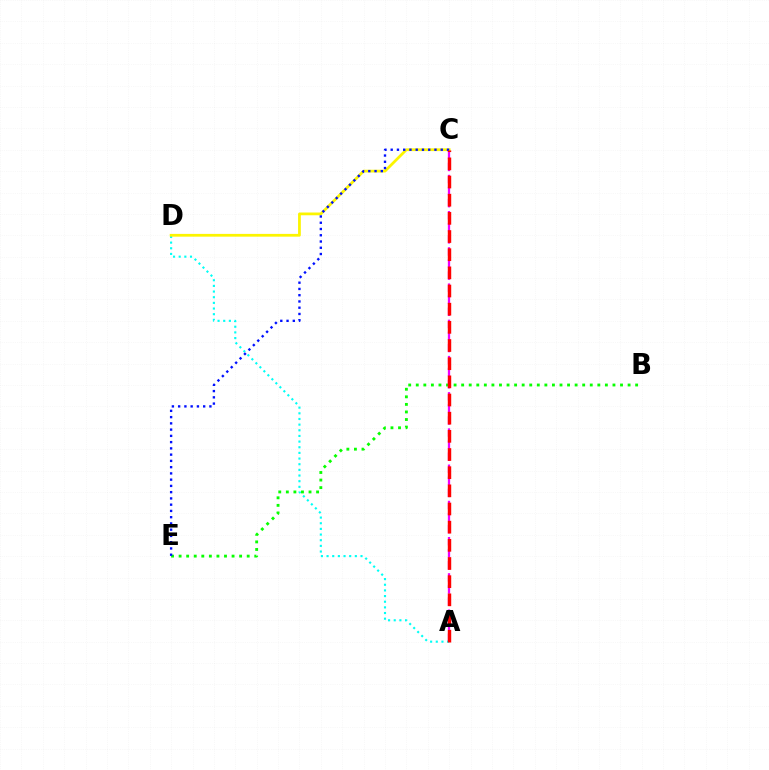{('A', 'C'): [{'color': '#ee00ff', 'line_style': 'dashed', 'thickness': 1.64}, {'color': '#ff0000', 'line_style': 'dashed', 'thickness': 2.47}], ('A', 'D'): [{'color': '#00fff6', 'line_style': 'dotted', 'thickness': 1.54}], ('C', 'D'): [{'color': '#fcf500', 'line_style': 'solid', 'thickness': 1.99}], ('B', 'E'): [{'color': '#08ff00', 'line_style': 'dotted', 'thickness': 2.06}], ('C', 'E'): [{'color': '#0010ff', 'line_style': 'dotted', 'thickness': 1.7}]}